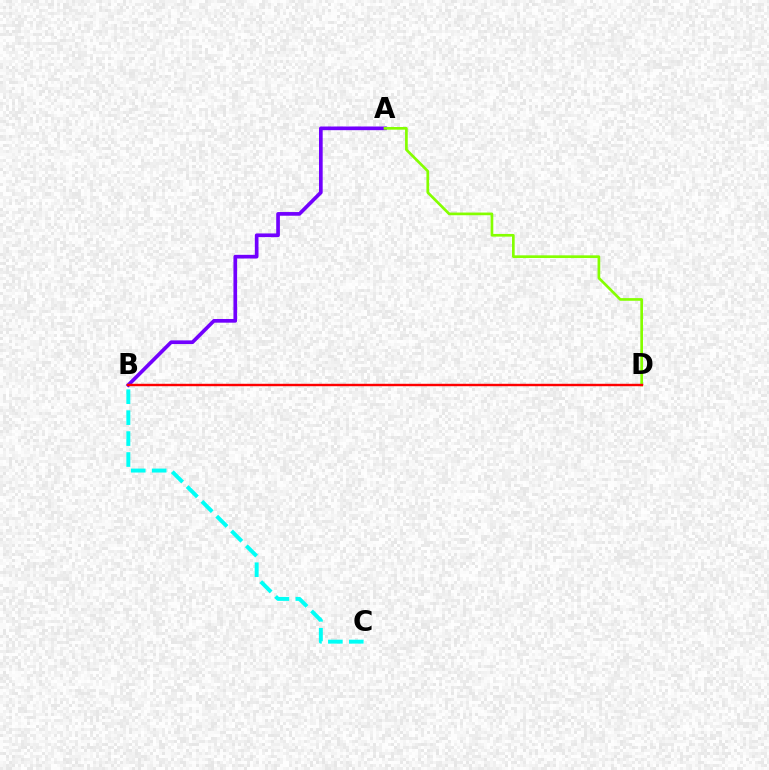{('A', 'B'): [{'color': '#7200ff', 'line_style': 'solid', 'thickness': 2.65}], ('A', 'D'): [{'color': '#84ff00', 'line_style': 'solid', 'thickness': 1.94}], ('B', 'D'): [{'color': '#ff0000', 'line_style': 'solid', 'thickness': 1.74}], ('B', 'C'): [{'color': '#00fff6', 'line_style': 'dashed', 'thickness': 2.84}]}